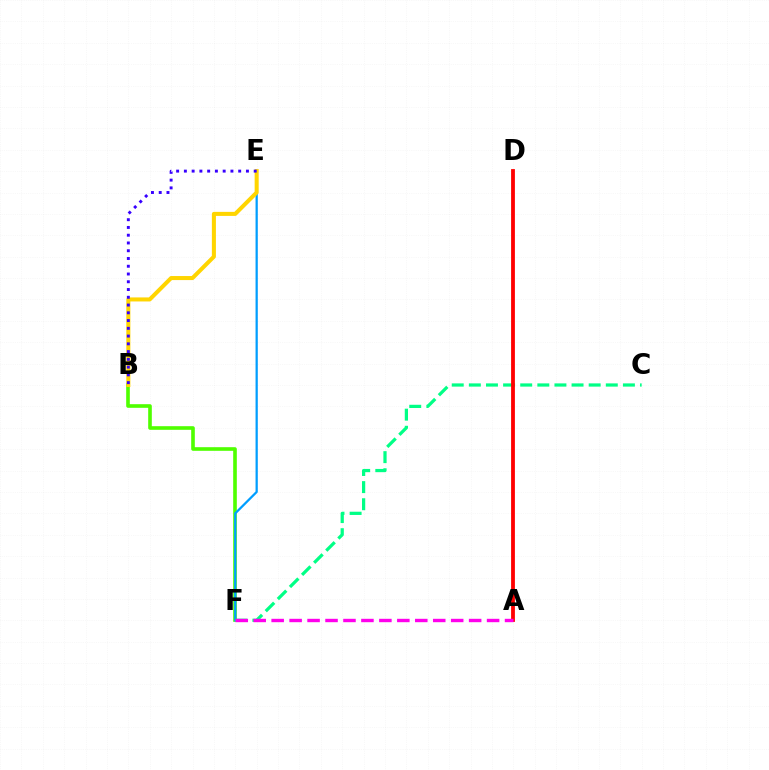{('B', 'F'): [{'color': '#4fff00', 'line_style': 'solid', 'thickness': 2.61}], ('E', 'F'): [{'color': '#009eff', 'line_style': 'solid', 'thickness': 1.62}], ('B', 'E'): [{'color': '#ffd500', 'line_style': 'solid', 'thickness': 2.91}, {'color': '#3700ff', 'line_style': 'dotted', 'thickness': 2.11}], ('C', 'F'): [{'color': '#00ff86', 'line_style': 'dashed', 'thickness': 2.33}], ('A', 'D'): [{'color': '#ff0000', 'line_style': 'solid', 'thickness': 2.74}], ('A', 'F'): [{'color': '#ff00ed', 'line_style': 'dashed', 'thickness': 2.44}]}